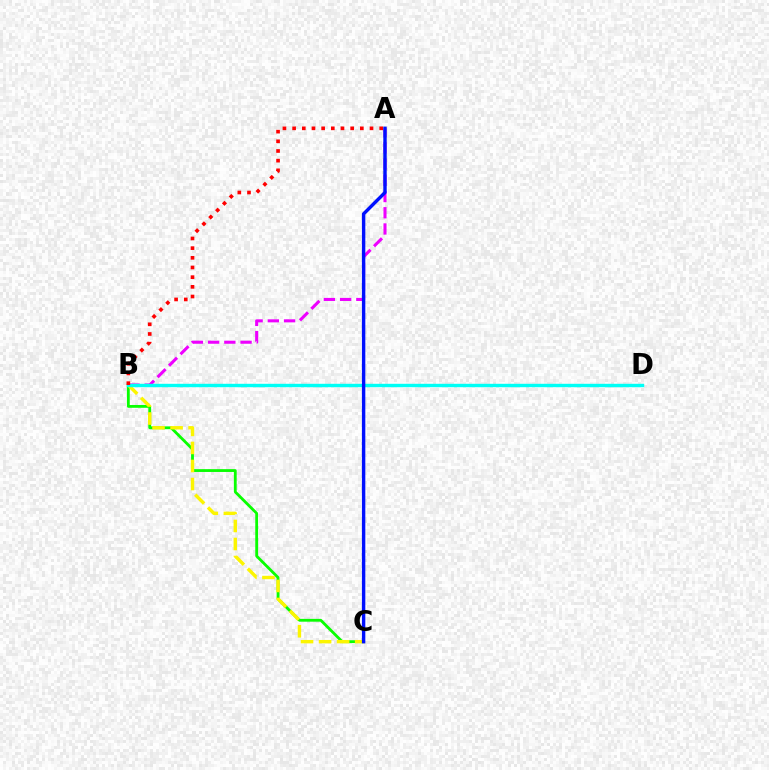{('A', 'B'): [{'color': '#ee00ff', 'line_style': 'dashed', 'thickness': 2.2}, {'color': '#ff0000', 'line_style': 'dotted', 'thickness': 2.63}], ('B', 'C'): [{'color': '#08ff00', 'line_style': 'solid', 'thickness': 2.02}, {'color': '#fcf500', 'line_style': 'dashed', 'thickness': 2.45}], ('B', 'D'): [{'color': '#00fff6', 'line_style': 'solid', 'thickness': 2.45}], ('A', 'C'): [{'color': '#0010ff', 'line_style': 'solid', 'thickness': 2.45}]}